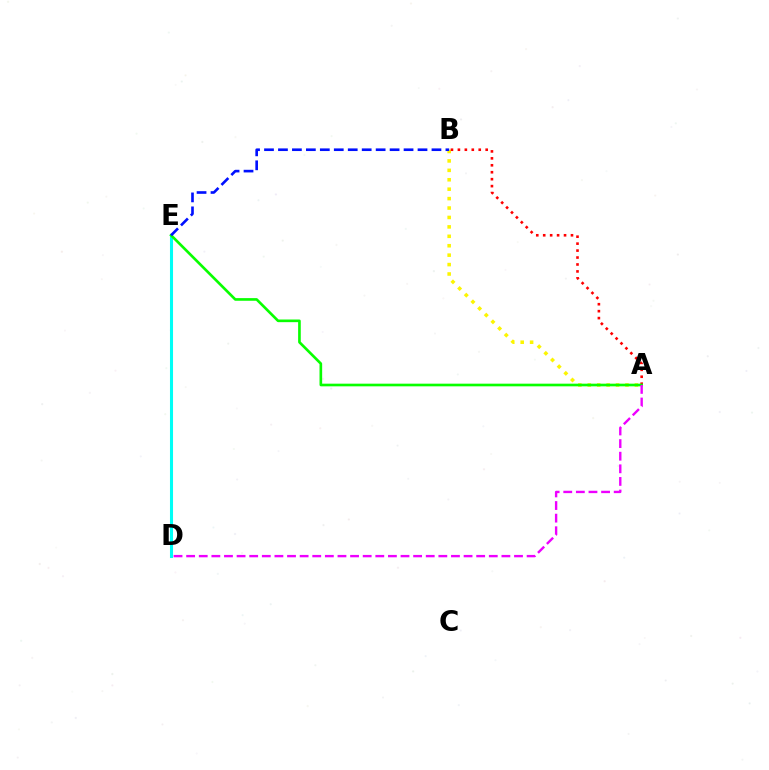{('A', 'B'): [{'color': '#fcf500', 'line_style': 'dotted', 'thickness': 2.56}, {'color': '#ff0000', 'line_style': 'dotted', 'thickness': 1.89}], ('D', 'E'): [{'color': '#00fff6', 'line_style': 'solid', 'thickness': 2.21}], ('A', 'E'): [{'color': '#08ff00', 'line_style': 'solid', 'thickness': 1.91}], ('A', 'D'): [{'color': '#ee00ff', 'line_style': 'dashed', 'thickness': 1.71}], ('B', 'E'): [{'color': '#0010ff', 'line_style': 'dashed', 'thickness': 1.9}]}